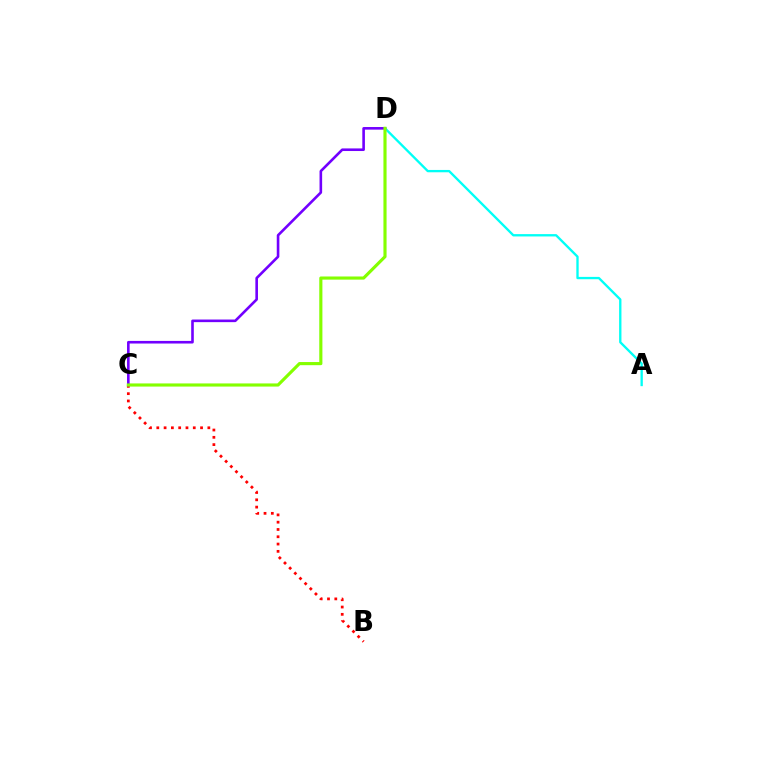{('A', 'D'): [{'color': '#00fff6', 'line_style': 'solid', 'thickness': 1.68}], ('B', 'C'): [{'color': '#ff0000', 'line_style': 'dotted', 'thickness': 1.98}], ('C', 'D'): [{'color': '#7200ff', 'line_style': 'solid', 'thickness': 1.88}, {'color': '#84ff00', 'line_style': 'solid', 'thickness': 2.26}]}